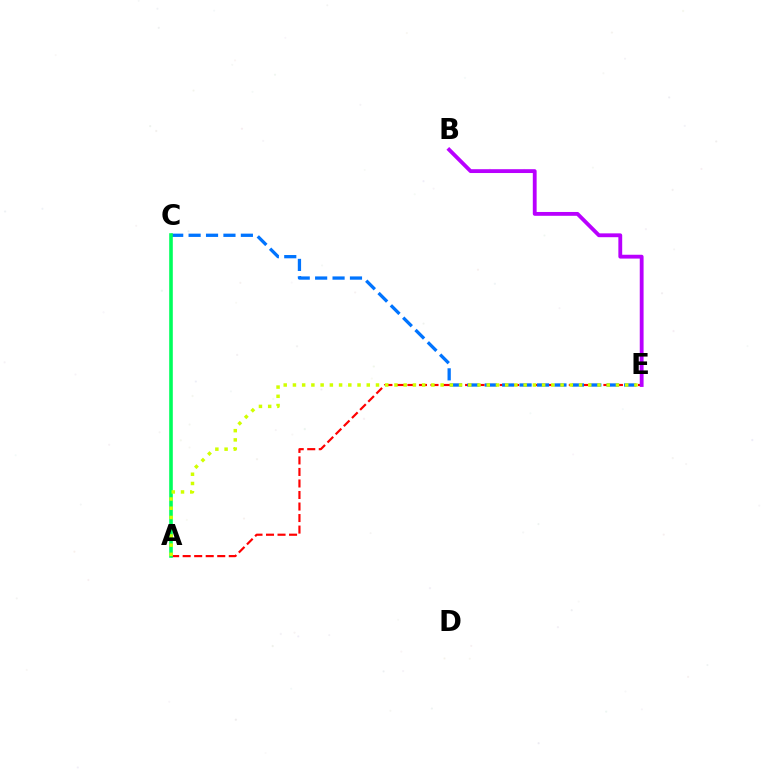{('A', 'E'): [{'color': '#ff0000', 'line_style': 'dashed', 'thickness': 1.57}, {'color': '#d1ff00', 'line_style': 'dotted', 'thickness': 2.51}], ('C', 'E'): [{'color': '#0074ff', 'line_style': 'dashed', 'thickness': 2.37}], ('A', 'C'): [{'color': '#00ff5c', 'line_style': 'solid', 'thickness': 2.59}], ('B', 'E'): [{'color': '#b900ff', 'line_style': 'solid', 'thickness': 2.76}]}